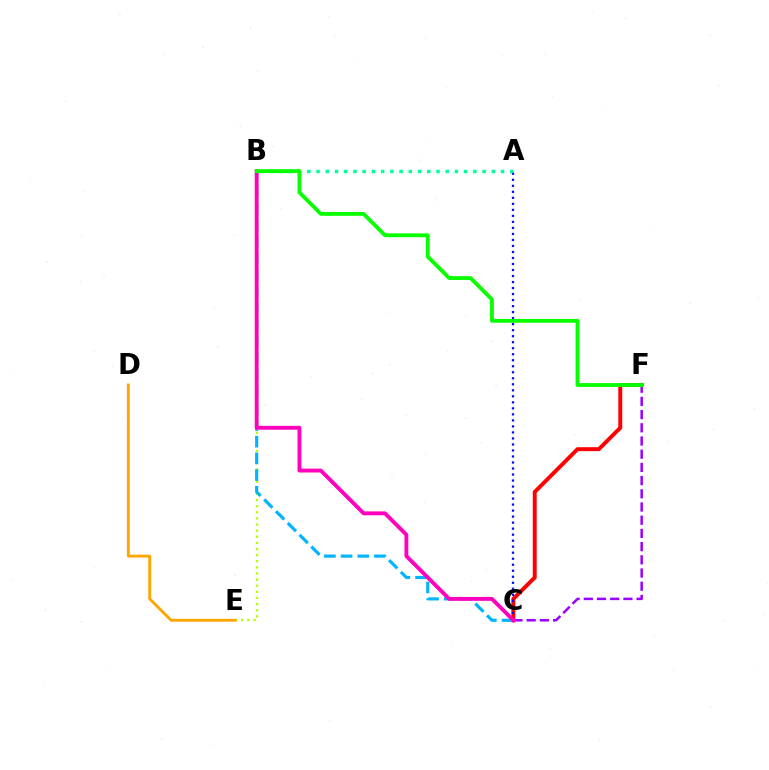{('B', 'E'): [{'color': '#b3ff00', 'line_style': 'dotted', 'thickness': 1.66}], ('A', 'B'): [{'color': '#00ff9d', 'line_style': 'dotted', 'thickness': 2.51}], ('C', 'F'): [{'color': '#ff0000', 'line_style': 'solid', 'thickness': 2.84}, {'color': '#9b00ff', 'line_style': 'dashed', 'thickness': 1.79}], ('B', 'C'): [{'color': '#00b5ff', 'line_style': 'dashed', 'thickness': 2.26}, {'color': '#ff00bd', 'line_style': 'solid', 'thickness': 2.79}], ('A', 'C'): [{'color': '#0010ff', 'line_style': 'dotted', 'thickness': 1.63}], ('D', 'E'): [{'color': '#ffa500', 'line_style': 'solid', 'thickness': 2.09}], ('B', 'F'): [{'color': '#08ff00', 'line_style': 'solid', 'thickness': 2.76}]}